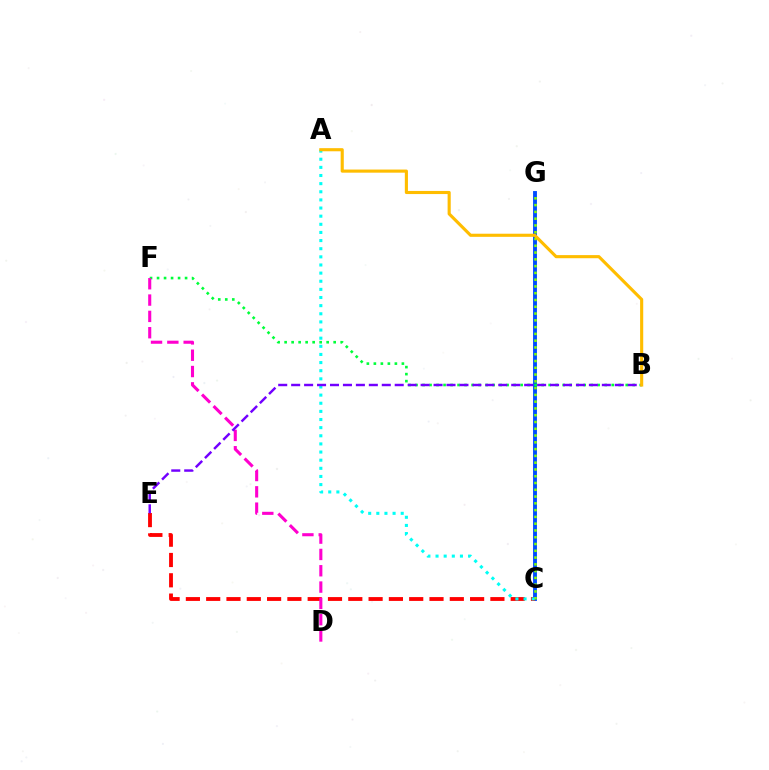{('C', 'G'): [{'color': '#004bff', 'line_style': 'solid', 'thickness': 2.79}, {'color': '#84ff00', 'line_style': 'dotted', 'thickness': 1.84}], ('C', 'E'): [{'color': '#ff0000', 'line_style': 'dashed', 'thickness': 2.76}], ('B', 'F'): [{'color': '#00ff39', 'line_style': 'dotted', 'thickness': 1.9}], ('D', 'F'): [{'color': '#ff00cf', 'line_style': 'dashed', 'thickness': 2.22}], ('A', 'C'): [{'color': '#00fff6', 'line_style': 'dotted', 'thickness': 2.21}], ('B', 'E'): [{'color': '#7200ff', 'line_style': 'dashed', 'thickness': 1.76}], ('A', 'B'): [{'color': '#ffbd00', 'line_style': 'solid', 'thickness': 2.25}]}